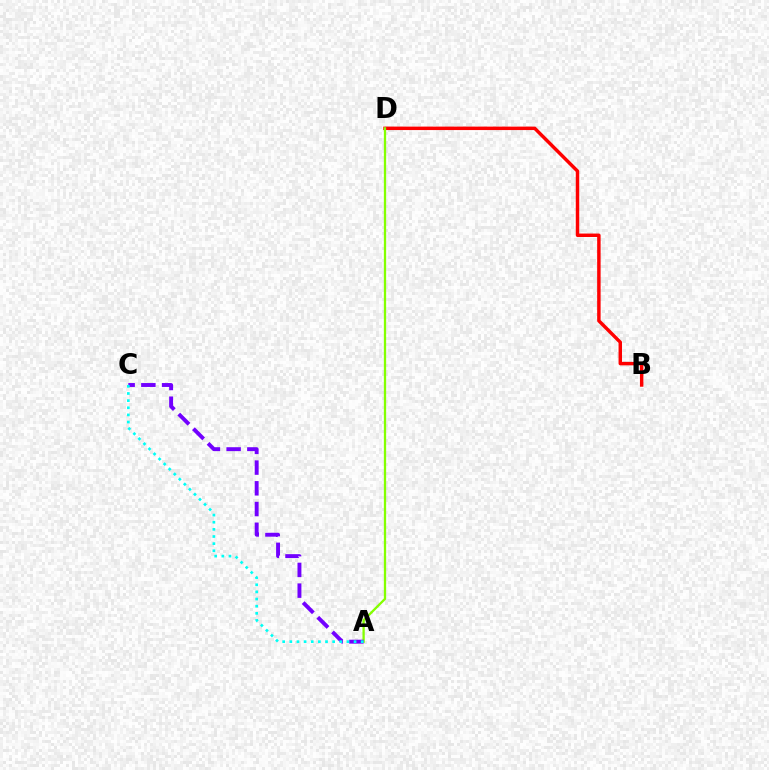{('B', 'D'): [{'color': '#ff0000', 'line_style': 'solid', 'thickness': 2.49}], ('A', 'D'): [{'color': '#84ff00', 'line_style': 'solid', 'thickness': 1.65}], ('A', 'C'): [{'color': '#7200ff', 'line_style': 'dashed', 'thickness': 2.82}, {'color': '#00fff6', 'line_style': 'dotted', 'thickness': 1.94}]}